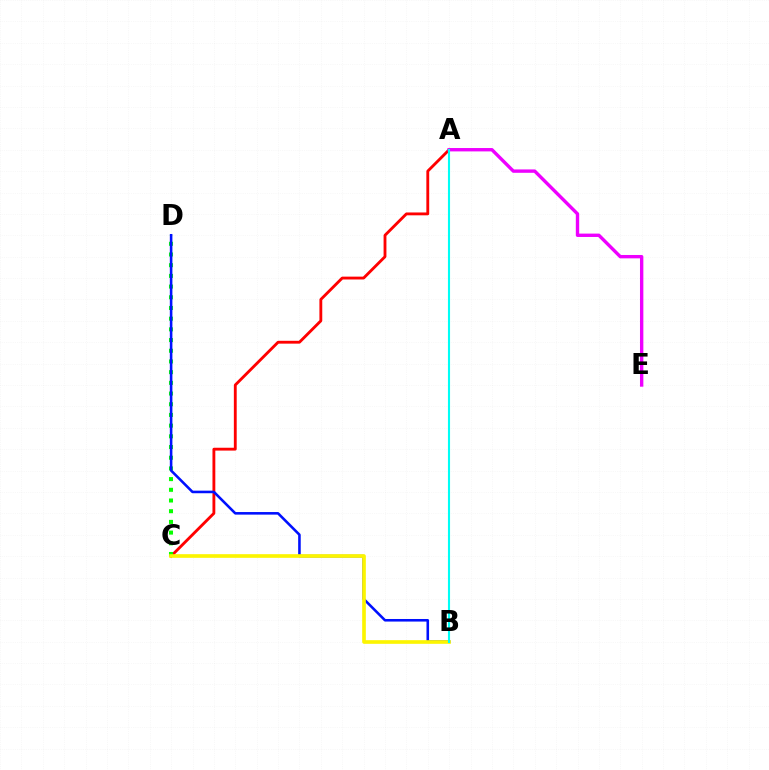{('A', 'C'): [{'color': '#ff0000', 'line_style': 'solid', 'thickness': 2.05}], ('C', 'D'): [{'color': '#08ff00', 'line_style': 'dotted', 'thickness': 2.91}], ('B', 'D'): [{'color': '#0010ff', 'line_style': 'solid', 'thickness': 1.86}], ('B', 'C'): [{'color': '#fcf500', 'line_style': 'solid', 'thickness': 2.63}], ('A', 'E'): [{'color': '#ee00ff', 'line_style': 'solid', 'thickness': 2.43}], ('A', 'B'): [{'color': '#00fff6', 'line_style': 'solid', 'thickness': 1.52}]}